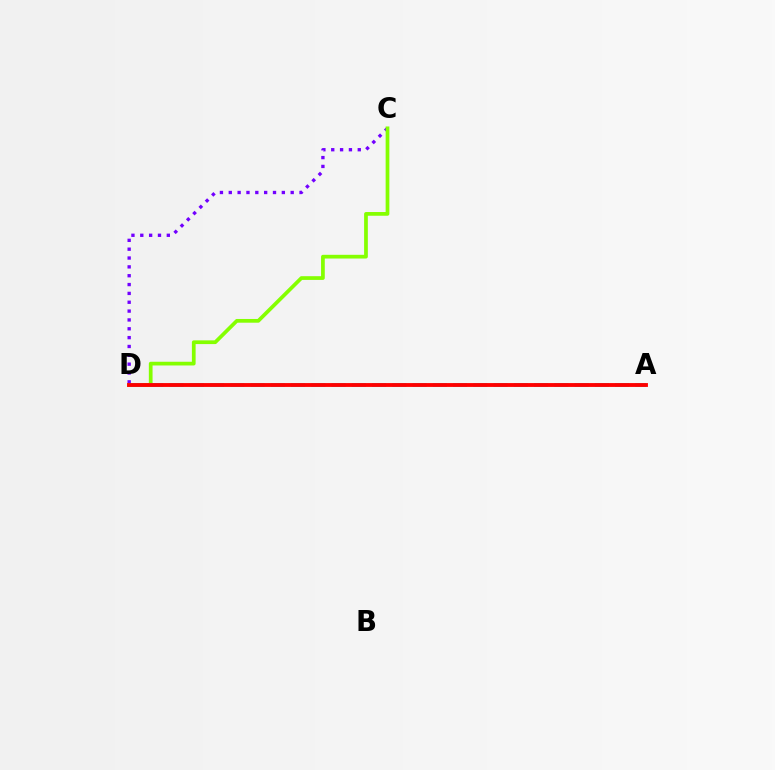{('C', 'D'): [{'color': '#7200ff', 'line_style': 'dotted', 'thickness': 2.4}, {'color': '#84ff00', 'line_style': 'solid', 'thickness': 2.68}], ('A', 'D'): [{'color': '#00fff6', 'line_style': 'dashed', 'thickness': 2.75}, {'color': '#ff0000', 'line_style': 'solid', 'thickness': 2.77}]}